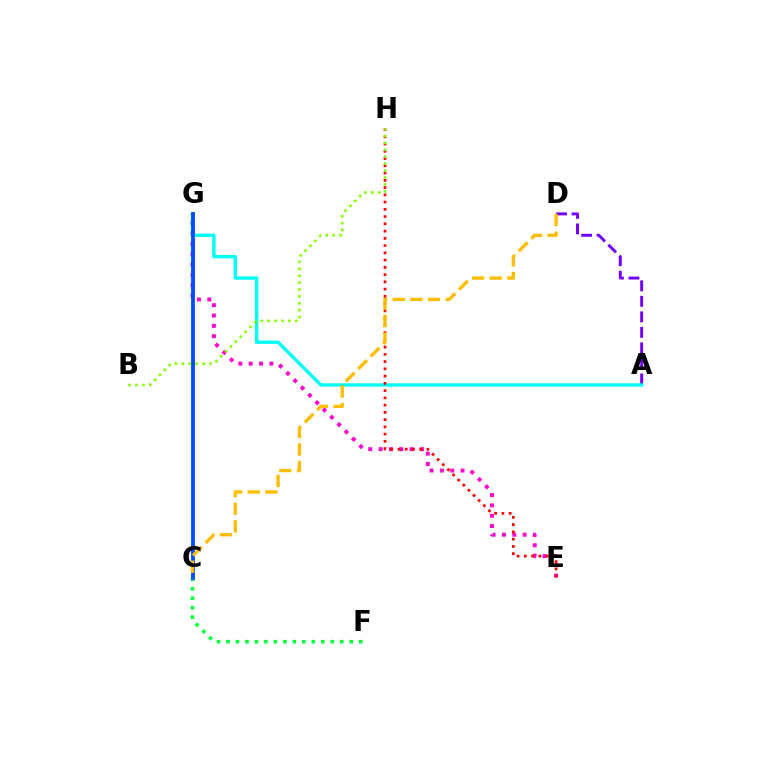{('A', 'D'): [{'color': '#7200ff', 'line_style': 'dashed', 'thickness': 2.11}], ('E', 'G'): [{'color': '#ff00cf', 'line_style': 'dotted', 'thickness': 2.81}], ('A', 'G'): [{'color': '#00fff6', 'line_style': 'solid', 'thickness': 2.44}], ('E', 'H'): [{'color': '#ff0000', 'line_style': 'dotted', 'thickness': 1.97}], ('C', 'F'): [{'color': '#00ff39', 'line_style': 'dotted', 'thickness': 2.58}], ('C', 'G'): [{'color': '#004bff', 'line_style': 'solid', 'thickness': 2.73}], ('C', 'D'): [{'color': '#ffbd00', 'line_style': 'dashed', 'thickness': 2.4}], ('B', 'H'): [{'color': '#84ff00', 'line_style': 'dotted', 'thickness': 1.87}]}